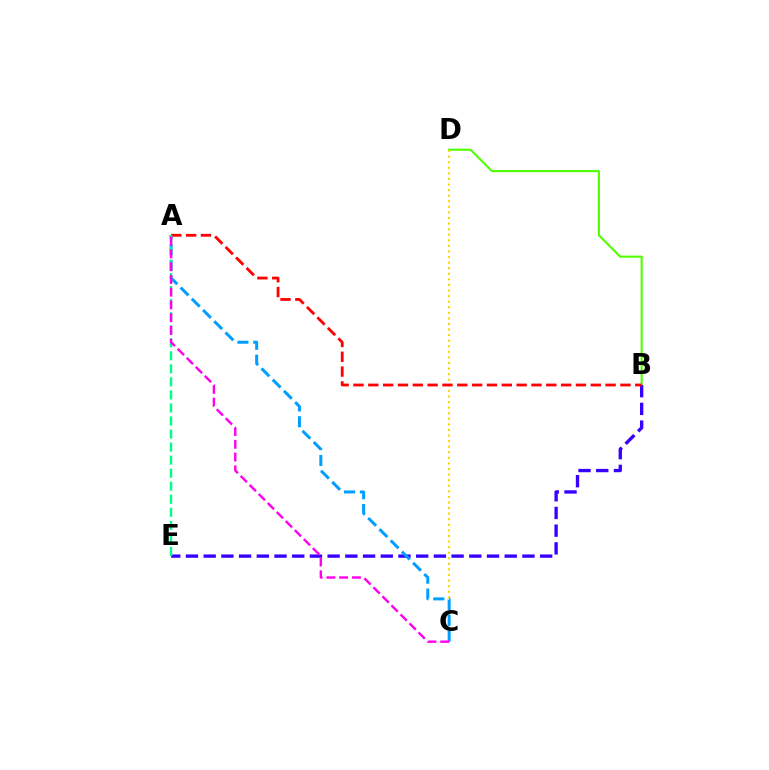{('B', 'D'): [{'color': '#4fff00', 'line_style': 'solid', 'thickness': 1.51}], ('B', 'E'): [{'color': '#3700ff', 'line_style': 'dashed', 'thickness': 2.41}], ('C', 'D'): [{'color': '#ffd500', 'line_style': 'dotted', 'thickness': 1.52}], ('A', 'C'): [{'color': '#009eff', 'line_style': 'dashed', 'thickness': 2.16}, {'color': '#ff00ed', 'line_style': 'dashed', 'thickness': 1.73}], ('A', 'B'): [{'color': '#ff0000', 'line_style': 'dashed', 'thickness': 2.01}], ('A', 'E'): [{'color': '#00ff86', 'line_style': 'dashed', 'thickness': 1.77}]}